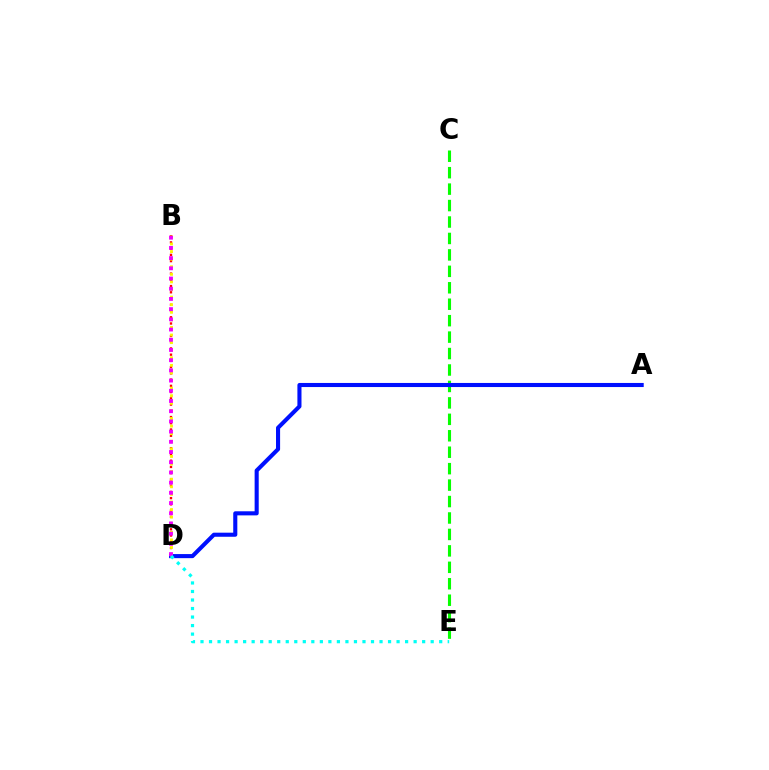{('C', 'E'): [{'color': '#08ff00', 'line_style': 'dashed', 'thickness': 2.23}], ('A', 'D'): [{'color': '#0010ff', 'line_style': 'solid', 'thickness': 2.94}], ('B', 'D'): [{'color': '#ff0000', 'line_style': 'dotted', 'thickness': 1.69}, {'color': '#fcf500', 'line_style': 'dotted', 'thickness': 2.06}, {'color': '#ee00ff', 'line_style': 'dotted', 'thickness': 2.77}], ('D', 'E'): [{'color': '#00fff6', 'line_style': 'dotted', 'thickness': 2.32}]}